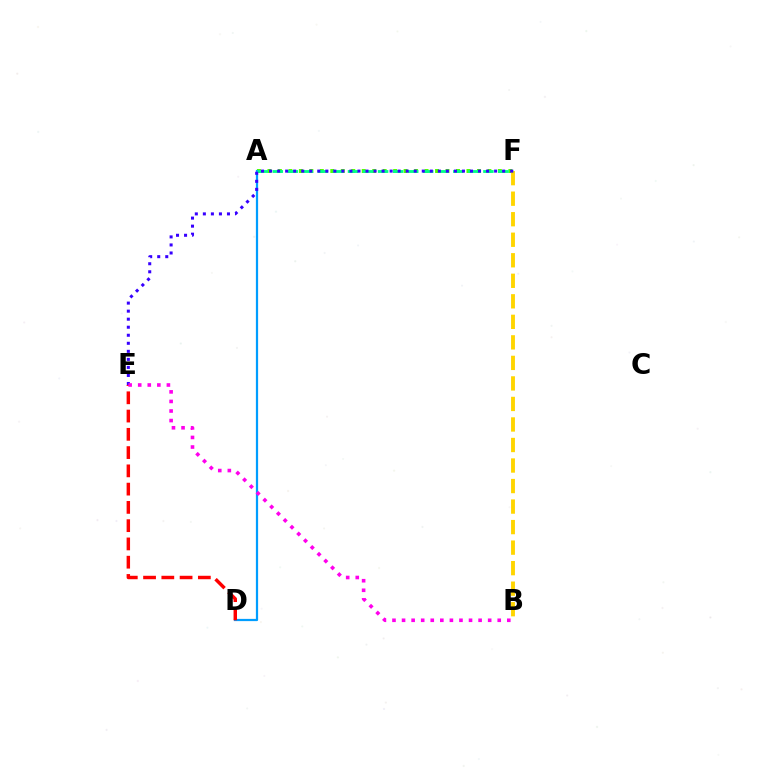{('A', 'F'): [{'color': '#4fff00', 'line_style': 'dotted', 'thickness': 2.85}, {'color': '#00ff86', 'line_style': 'dashed', 'thickness': 2.04}], ('B', 'F'): [{'color': '#ffd500', 'line_style': 'dashed', 'thickness': 2.79}], ('A', 'D'): [{'color': '#009eff', 'line_style': 'solid', 'thickness': 1.6}], ('D', 'E'): [{'color': '#ff0000', 'line_style': 'dashed', 'thickness': 2.48}], ('E', 'F'): [{'color': '#3700ff', 'line_style': 'dotted', 'thickness': 2.18}], ('B', 'E'): [{'color': '#ff00ed', 'line_style': 'dotted', 'thickness': 2.6}]}